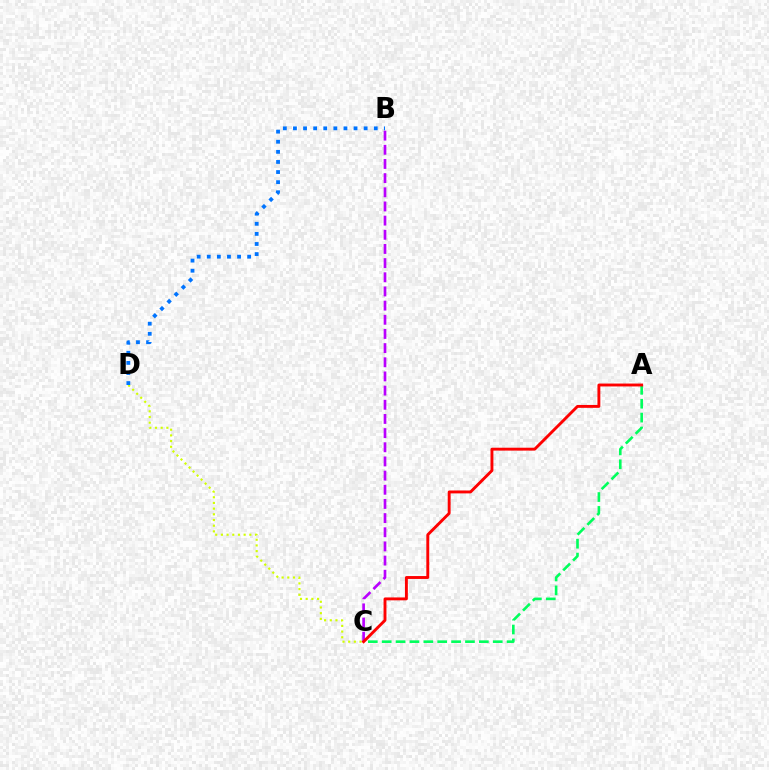{('A', 'C'): [{'color': '#00ff5c', 'line_style': 'dashed', 'thickness': 1.89}, {'color': '#ff0000', 'line_style': 'solid', 'thickness': 2.08}], ('C', 'D'): [{'color': '#d1ff00', 'line_style': 'dotted', 'thickness': 1.54}], ('B', 'D'): [{'color': '#0074ff', 'line_style': 'dotted', 'thickness': 2.74}], ('B', 'C'): [{'color': '#b900ff', 'line_style': 'dashed', 'thickness': 1.92}]}